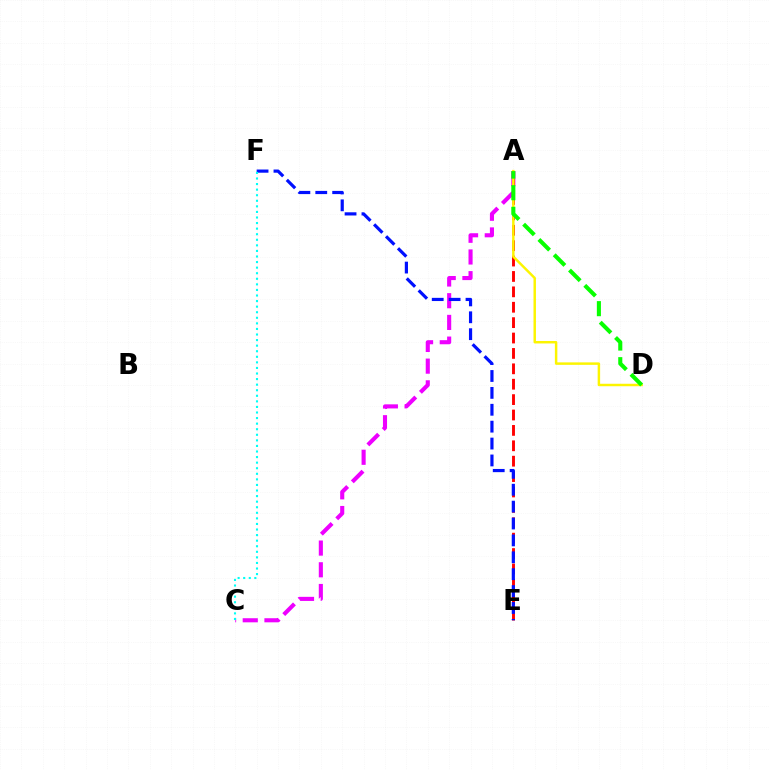{('A', 'C'): [{'color': '#ee00ff', 'line_style': 'dashed', 'thickness': 2.95}], ('A', 'E'): [{'color': '#ff0000', 'line_style': 'dashed', 'thickness': 2.09}], ('E', 'F'): [{'color': '#0010ff', 'line_style': 'dashed', 'thickness': 2.29}], ('A', 'D'): [{'color': '#fcf500', 'line_style': 'solid', 'thickness': 1.77}, {'color': '#08ff00', 'line_style': 'dashed', 'thickness': 2.94}], ('C', 'F'): [{'color': '#00fff6', 'line_style': 'dotted', 'thickness': 1.51}]}